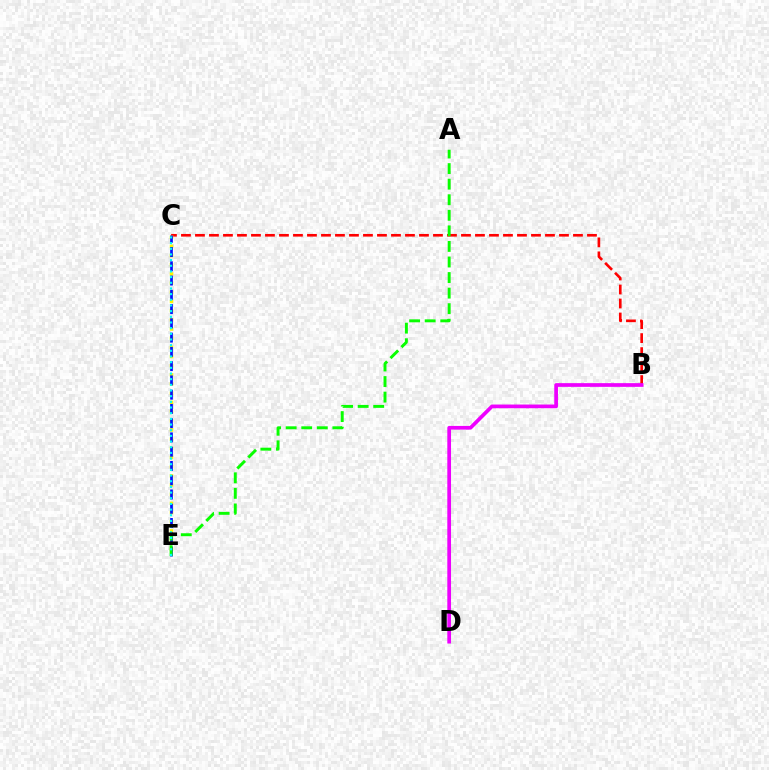{('B', 'C'): [{'color': '#ff0000', 'line_style': 'dashed', 'thickness': 1.9}], ('C', 'E'): [{'color': '#fcf500', 'line_style': 'dotted', 'thickness': 2.49}, {'color': '#0010ff', 'line_style': 'dashed', 'thickness': 1.94}, {'color': '#00fff6', 'line_style': 'dotted', 'thickness': 1.54}], ('A', 'E'): [{'color': '#08ff00', 'line_style': 'dashed', 'thickness': 2.11}], ('B', 'D'): [{'color': '#ee00ff', 'line_style': 'solid', 'thickness': 2.67}]}